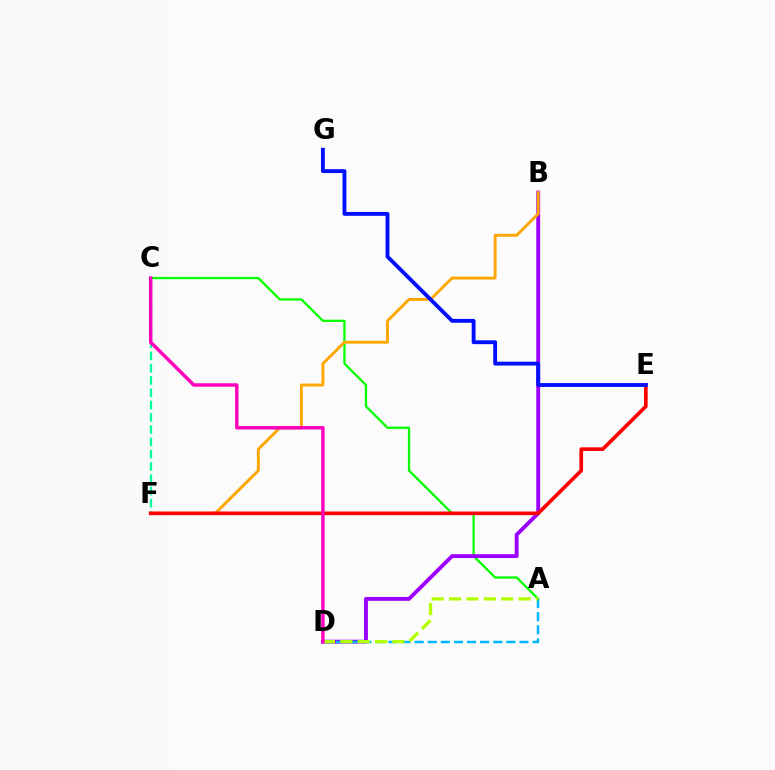{('A', 'C'): [{'color': '#08ff00', 'line_style': 'solid', 'thickness': 1.66}], ('B', 'D'): [{'color': '#9b00ff', 'line_style': 'solid', 'thickness': 2.78}], ('C', 'F'): [{'color': '#00ff9d', 'line_style': 'dashed', 'thickness': 1.67}], ('A', 'D'): [{'color': '#00b5ff', 'line_style': 'dashed', 'thickness': 1.78}, {'color': '#b3ff00', 'line_style': 'dashed', 'thickness': 2.36}], ('B', 'F'): [{'color': '#ffa500', 'line_style': 'solid', 'thickness': 2.08}], ('E', 'F'): [{'color': '#ff0000', 'line_style': 'solid', 'thickness': 2.64}], ('E', 'G'): [{'color': '#0010ff', 'line_style': 'solid', 'thickness': 2.78}], ('C', 'D'): [{'color': '#ff00bd', 'line_style': 'solid', 'thickness': 2.48}]}